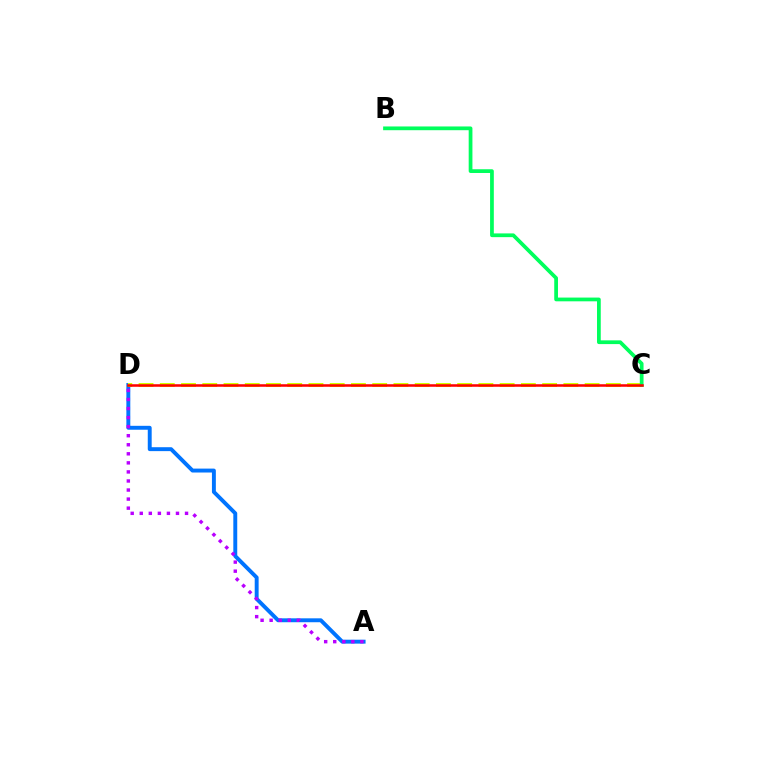{('A', 'D'): [{'color': '#0074ff', 'line_style': 'solid', 'thickness': 2.82}, {'color': '#b900ff', 'line_style': 'dotted', 'thickness': 2.46}], ('C', 'D'): [{'color': '#d1ff00', 'line_style': 'dashed', 'thickness': 2.89}, {'color': '#ff0000', 'line_style': 'solid', 'thickness': 1.83}], ('B', 'C'): [{'color': '#00ff5c', 'line_style': 'solid', 'thickness': 2.7}]}